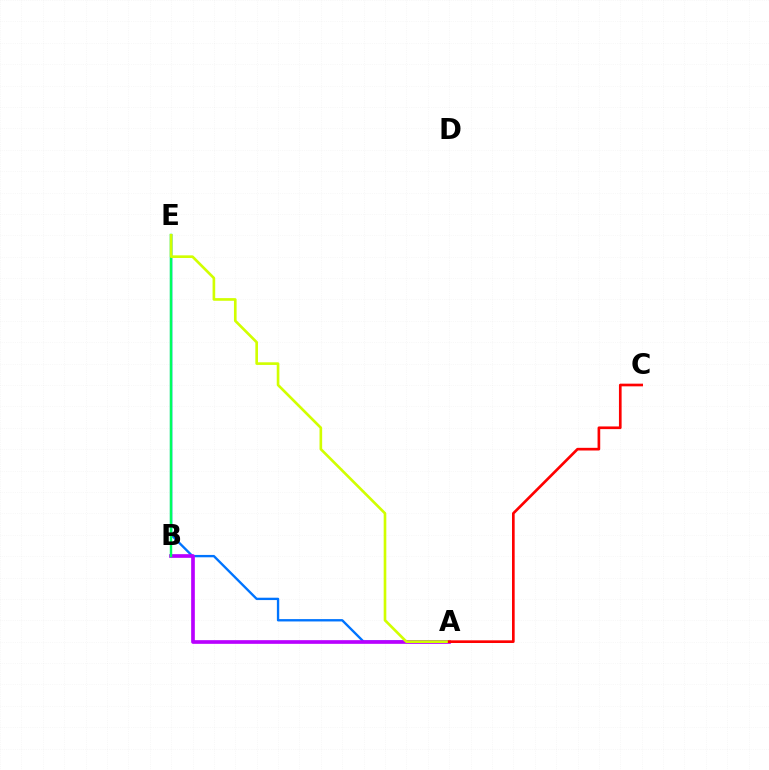{('A', 'E'): [{'color': '#0074ff', 'line_style': 'solid', 'thickness': 1.7}, {'color': '#d1ff00', 'line_style': 'solid', 'thickness': 1.91}], ('A', 'B'): [{'color': '#b900ff', 'line_style': 'solid', 'thickness': 2.65}], ('B', 'E'): [{'color': '#00ff5c', 'line_style': 'solid', 'thickness': 1.76}], ('A', 'C'): [{'color': '#ff0000', 'line_style': 'solid', 'thickness': 1.92}]}